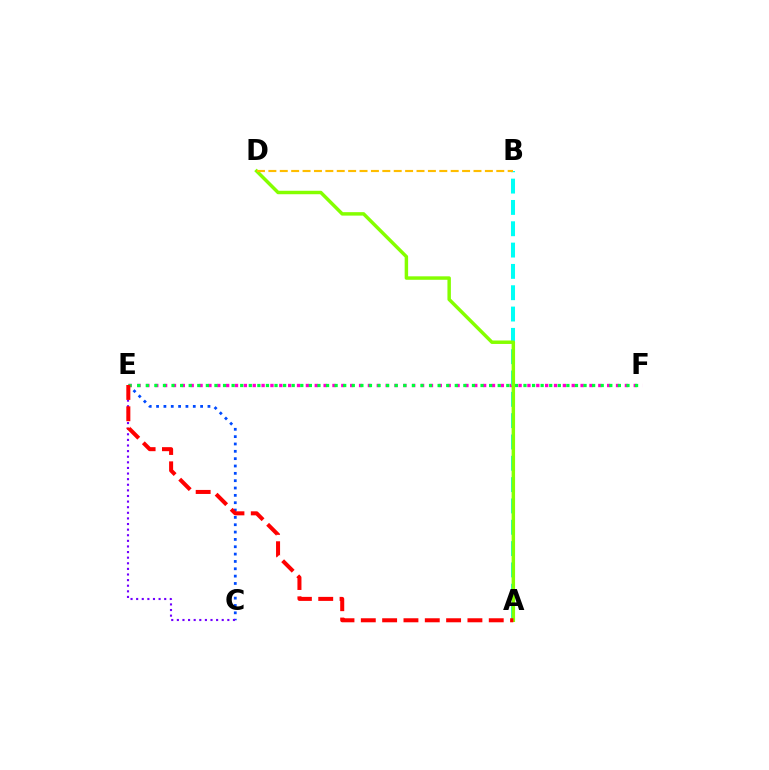{('C', 'E'): [{'color': '#004bff', 'line_style': 'dotted', 'thickness': 1.99}, {'color': '#7200ff', 'line_style': 'dotted', 'thickness': 1.52}], ('E', 'F'): [{'color': '#ff00cf', 'line_style': 'dotted', 'thickness': 2.41}, {'color': '#00ff39', 'line_style': 'dotted', 'thickness': 2.33}], ('A', 'B'): [{'color': '#00fff6', 'line_style': 'dashed', 'thickness': 2.9}], ('A', 'D'): [{'color': '#84ff00', 'line_style': 'solid', 'thickness': 2.49}], ('A', 'E'): [{'color': '#ff0000', 'line_style': 'dashed', 'thickness': 2.9}], ('B', 'D'): [{'color': '#ffbd00', 'line_style': 'dashed', 'thickness': 1.55}]}